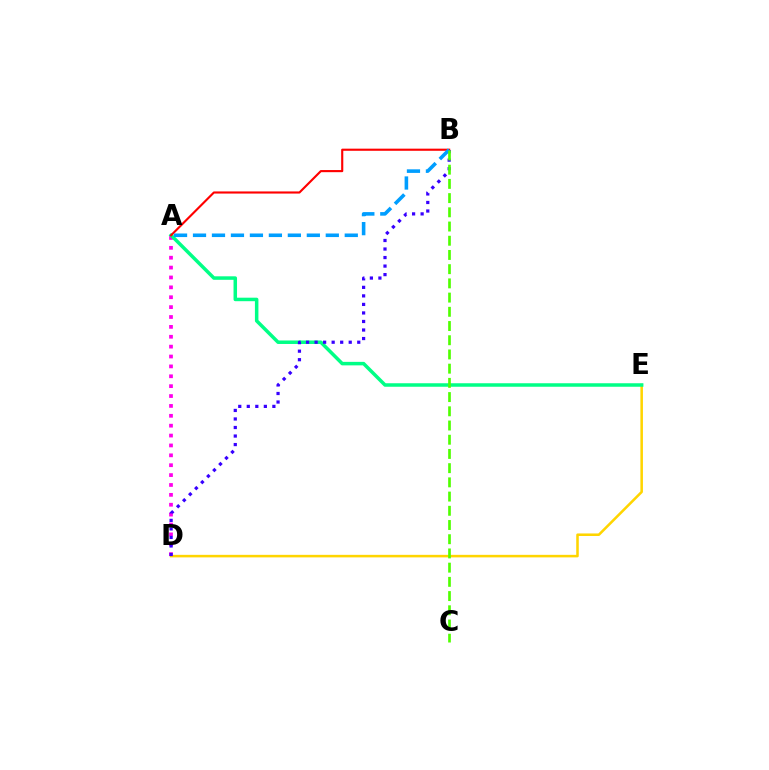{('D', 'E'): [{'color': '#ffd500', 'line_style': 'solid', 'thickness': 1.83}], ('A', 'D'): [{'color': '#ff00ed', 'line_style': 'dotted', 'thickness': 2.68}], ('A', 'E'): [{'color': '#00ff86', 'line_style': 'solid', 'thickness': 2.52}], ('B', 'D'): [{'color': '#3700ff', 'line_style': 'dotted', 'thickness': 2.32}], ('A', 'B'): [{'color': '#ff0000', 'line_style': 'solid', 'thickness': 1.53}, {'color': '#009eff', 'line_style': 'dashed', 'thickness': 2.58}], ('B', 'C'): [{'color': '#4fff00', 'line_style': 'dashed', 'thickness': 1.93}]}